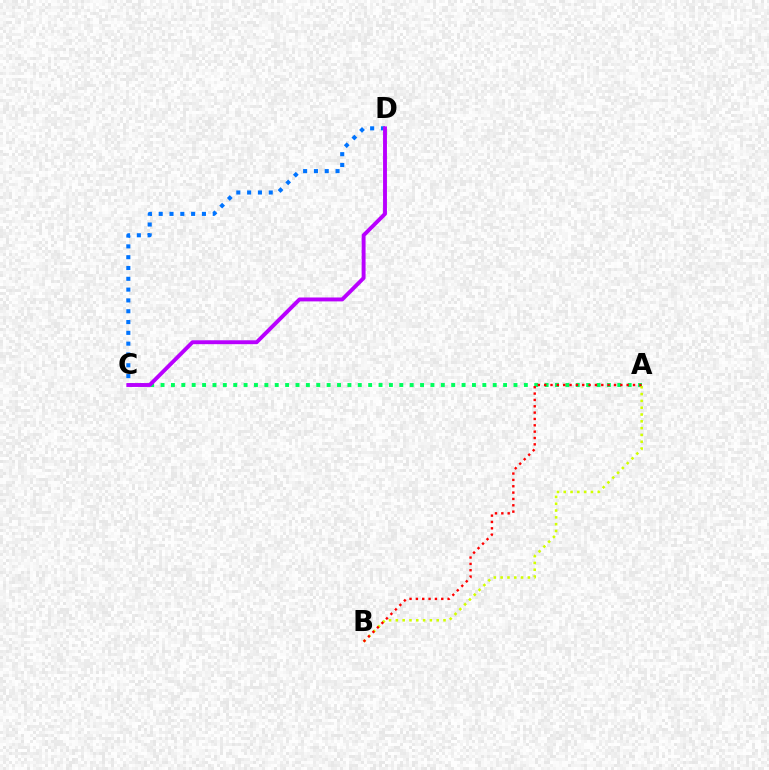{('A', 'C'): [{'color': '#00ff5c', 'line_style': 'dotted', 'thickness': 2.82}], ('C', 'D'): [{'color': '#0074ff', 'line_style': 'dotted', 'thickness': 2.94}, {'color': '#b900ff', 'line_style': 'solid', 'thickness': 2.81}], ('A', 'B'): [{'color': '#d1ff00', 'line_style': 'dotted', 'thickness': 1.85}, {'color': '#ff0000', 'line_style': 'dotted', 'thickness': 1.72}]}